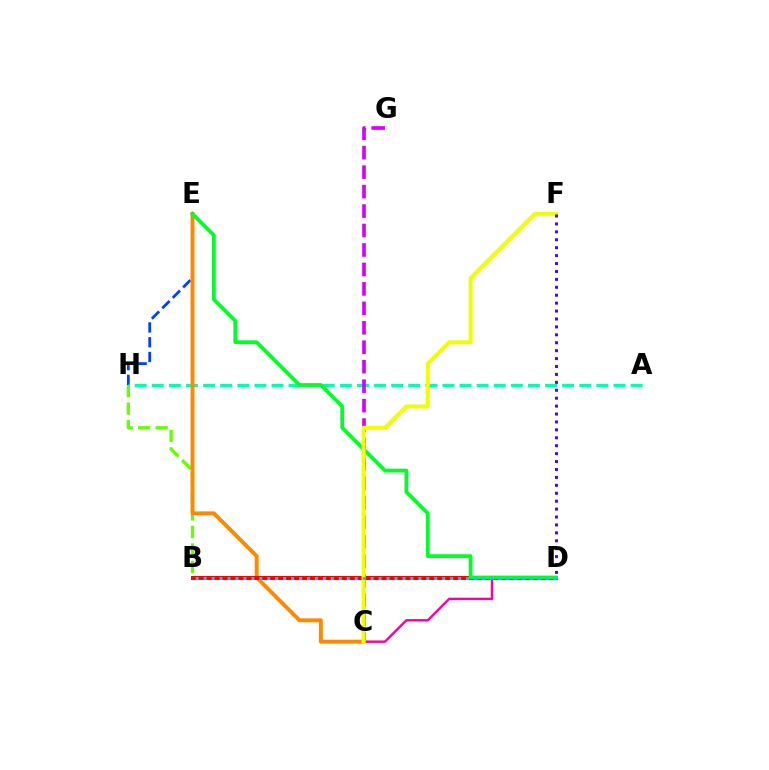{('C', 'D'): [{'color': '#ff00a0', 'line_style': 'solid', 'thickness': 1.75}], ('E', 'H'): [{'color': '#003fff', 'line_style': 'dashed', 'thickness': 2.01}], ('B', 'H'): [{'color': '#66ff00', 'line_style': 'dashed', 'thickness': 2.38}], ('A', 'H'): [{'color': '#00ffaf', 'line_style': 'dashed', 'thickness': 2.32}], ('C', 'G'): [{'color': '#d600ff', 'line_style': 'dashed', 'thickness': 2.64}], ('C', 'E'): [{'color': '#ff8800', 'line_style': 'solid', 'thickness': 2.83}], ('B', 'D'): [{'color': '#ff0000', 'line_style': 'solid', 'thickness': 2.89}, {'color': '#00c7ff', 'line_style': 'dotted', 'thickness': 2.16}], ('D', 'E'): [{'color': '#00ff27', 'line_style': 'solid', 'thickness': 2.72}], ('C', 'F'): [{'color': '#eeff00', 'line_style': 'solid', 'thickness': 2.86}], ('D', 'F'): [{'color': '#4f00ff', 'line_style': 'dotted', 'thickness': 2.15}]}